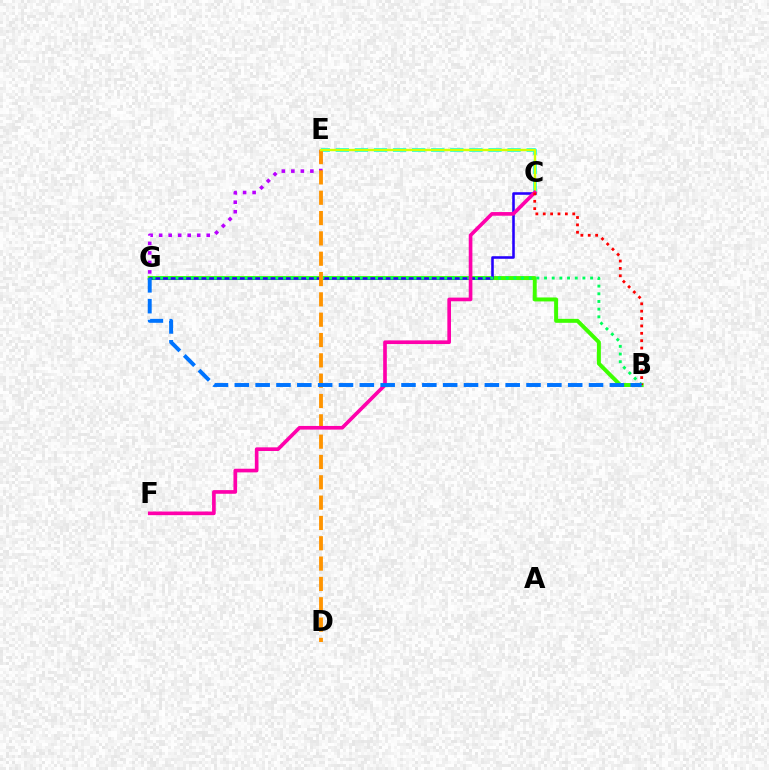{('E', 'G'): [{'color': '#b900ff', 'line_style': 'dotted', 'thickness': 2.59}], ('B', 'G'): [{'color': '#3dff00', 'line_style': 'solid', 'thickness': 2.85}, {'color': '#00ff5c', 'line_style': 'dotted', 'thickness': 2.09}, {'color': '#0074ff', 'line_style': 'dashed', 'thickness': 2.83}], ('C', 'G'): [{'color': '#2500ff', 'line_style': 'solid', 'thickness': 1.85}], ('C', 'E'): [{'color': '#00fff6', 'line_style': 'dashed', 'thickness': 2.59}, {'color': '#d1ff00', 'line_style': 'solid', 'thickness': 1.74}], ('D', 'E'): [{'color': '#ff9400', 'line_style': 'dashed', 'thickness': 2.76}], ('C', 'F'): [{'color': '#ff00ac', 'line_style': 'solid', 'thickness': 2.63}], ('B', 'C'): [{'color': '#ff0000', 'line_style': 'dotted', 'thickness': 2.0}]}